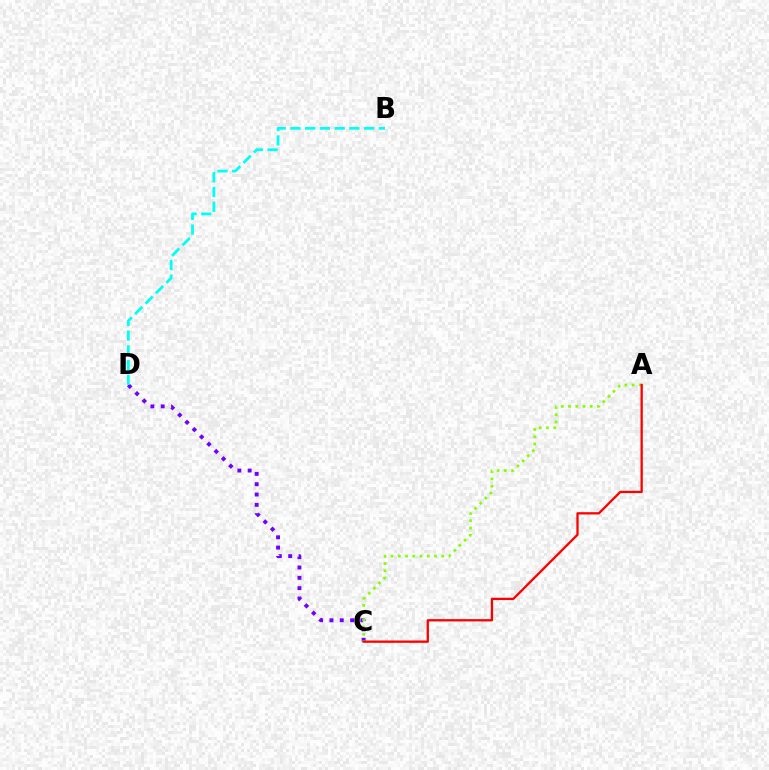{('C', 'D'): [{'color': '#7200ff', 'line_style': 'dotted', 'thickness': 2.8}], ('A', 'C'): [{'color': '#84ff00', 'line_style': 'dotted', 'thickness': 1.97}, {'color': '#ff0000', 'line_style': 'solid', 'thickness': 1.66}], ('B', 'D'): [{'color': '#00fff6', 'line_style': 'dashed', 'thickness': 2.0}]}